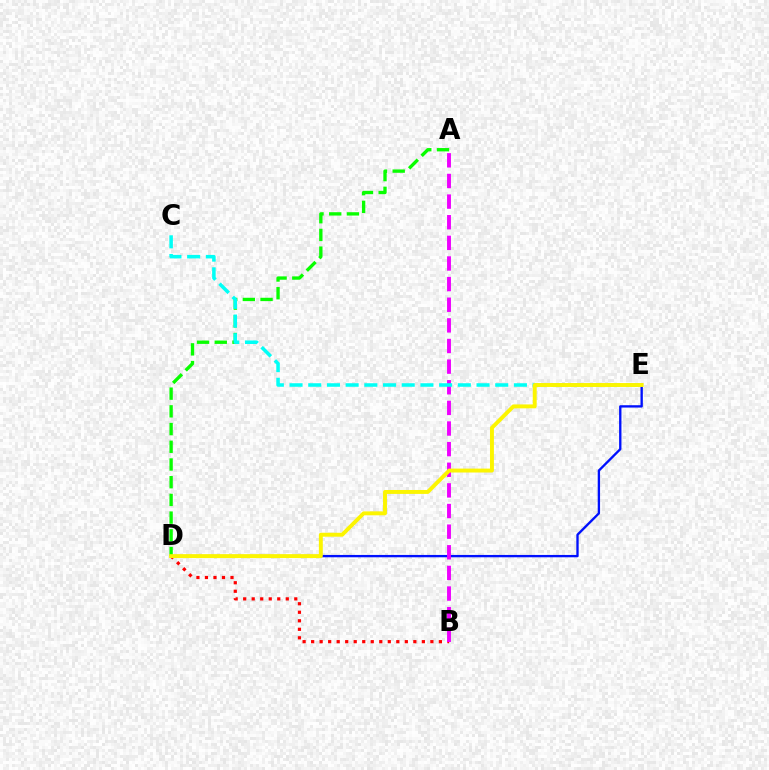{('B', 'D'): [{'color': '#ff0000', 'line_style': 'dotted', 'thickness': 2.31}], ('D', 'E'): [{'color': '#0010ff', 'line_style': 'solid', 'thickness': 1.68}, {'color': '#fcf500', 'line_style': 'solid', 'thickness': 2.82}], ('A', 'D'): [{'color': '#08ff00', 'line_style': 'dashed', 'thickness': 2.41}], ('A', 'B'): [{'color': '#ee00ff', 'line_style': 'dashed', 'thickness': 2.8}], ('C', 'E'): [{'color': '#00fff6', 'line_style': 'dashed', 'thickness': 2.54}]}